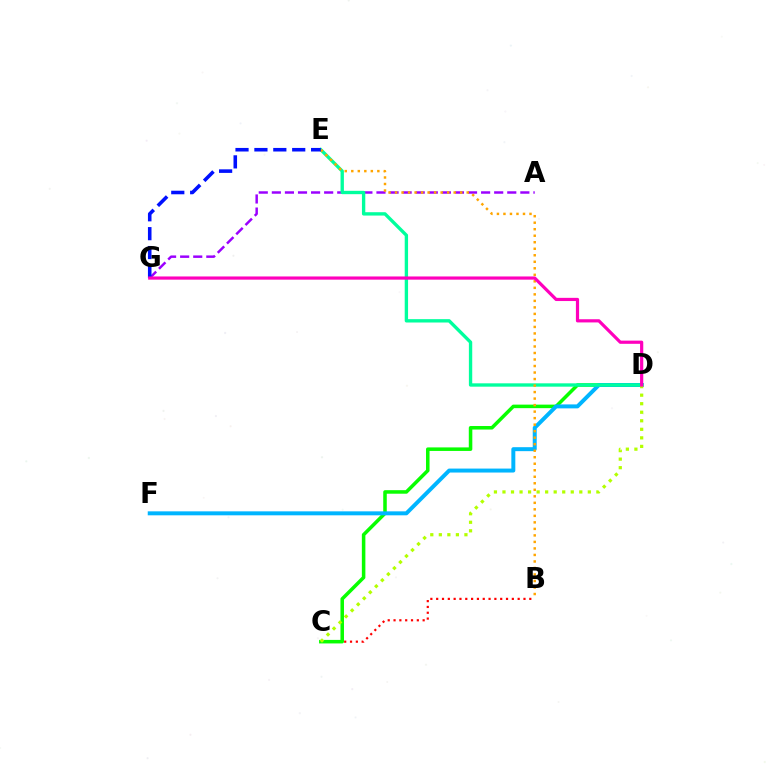{('B', 'C'): [{'color': '#ff0000', 'line_style': 'dotted', 'thickness': 1.58}], ('C', 'D'): [{'color': '#08ff00', 'line_style': 'solid', 'thickness': 2.54}, {'color': '#b3ff00', 'line_style': 'dotted', 'thickness': 2.32}], ('D', 'F'): [{'color': '#00b5ff', 'line_style': 'solid', 'thickness': 2.86}], ('A', 'G'): [{'color': '#9b00ff', 'line_style': 'dashed', 'thickness': 1.78}], ('D', 'E'): [{'color': '#00ff9d', 'line_style': 'solid', 'thickness': 2.41}], ('B', 'E'): [{'color': '#ffa500', 'line_style': 'dotted', 'thickness': 1.77}], ('E', 'G'): [{'color': '#0010ff', 'line_style': 'dashed', 'thickness': 2.57}], ('D', 'G'): [{'color': '#ff00bd', 'line_style': 'solid', 'thickness': 2.3}]}